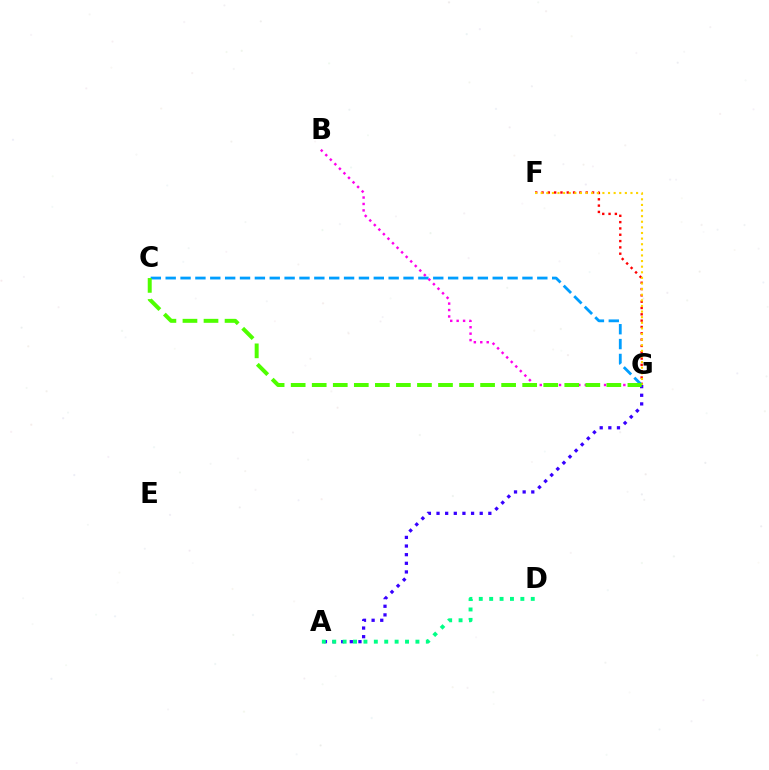{('F', 'G'): [{'color': '#ff0000', 'line_style': 'dotted', 'thickness': 1.72}, {'color': '#ffd500', 'line_style': 'dotted', 'thickness': 1.53}], ('A', 'G'): [{'color': '#3700ff', 'line_style': 'dotted', 'thickness': 2.35}], ('A', 'D'): [{'color': '#00ff86', 'line_style': 'dotted', 'thickness': 2.83}], ('C', 'G'): [{'color': '#009eff', 'line_style': 'dashed', 'thickness': 2.02}, {'color': '#4fff00', 'line_style': 'dashed', 'thickness': 2.86}], ('B', 'G'): [{'color': '#ff00ed', 'line_style': 'dotted', 'thickness': 1.75}]}